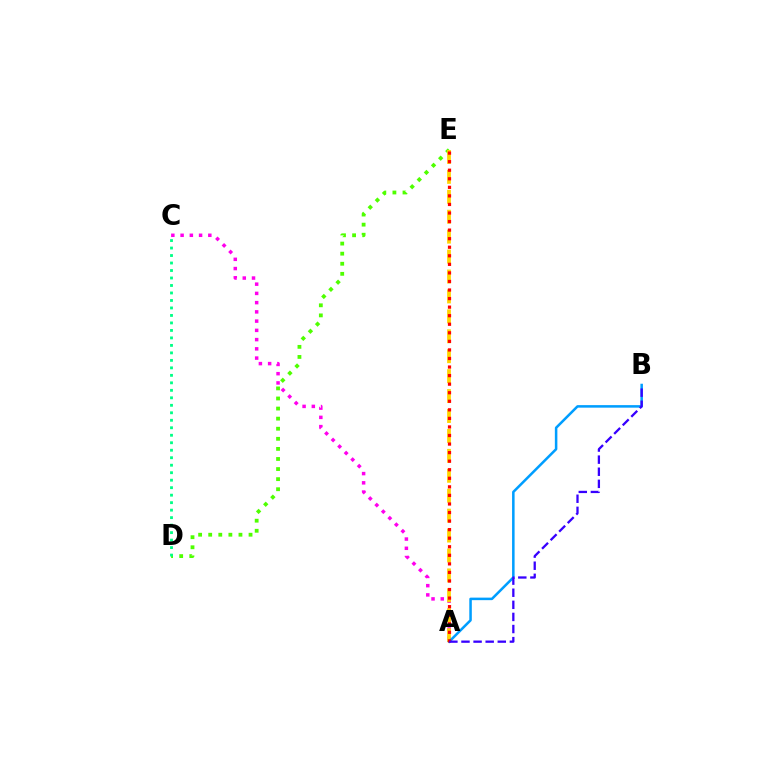{('A', 'C'): [{'color': '#ff00ed', 'line_style': 'dotted', 'thickness': 2.51}], ('D', 'E'): [{'color': '#4fff00', 'line_style': 'dotted', 'thickness': 2.74}], ('A', 'E'): [{'color': '#ffd500', 'line_style': 'dashed', 'thickness': 2.71}, {'color': '#ff0000', 'line_style': 'dotted', 'thickness': 2.33}], ('A', 'B'): [{'color': '#009eff', 'line_style': 'solid', 'thickness': 1.82}, {'color': '#3700ff', 'line_style': 'dashed', 'thickness': 1.64}], ('C', 'D'): [{'color': '#00ff86', 'line_style': 'dotted', 'thickness': 2.03}]}